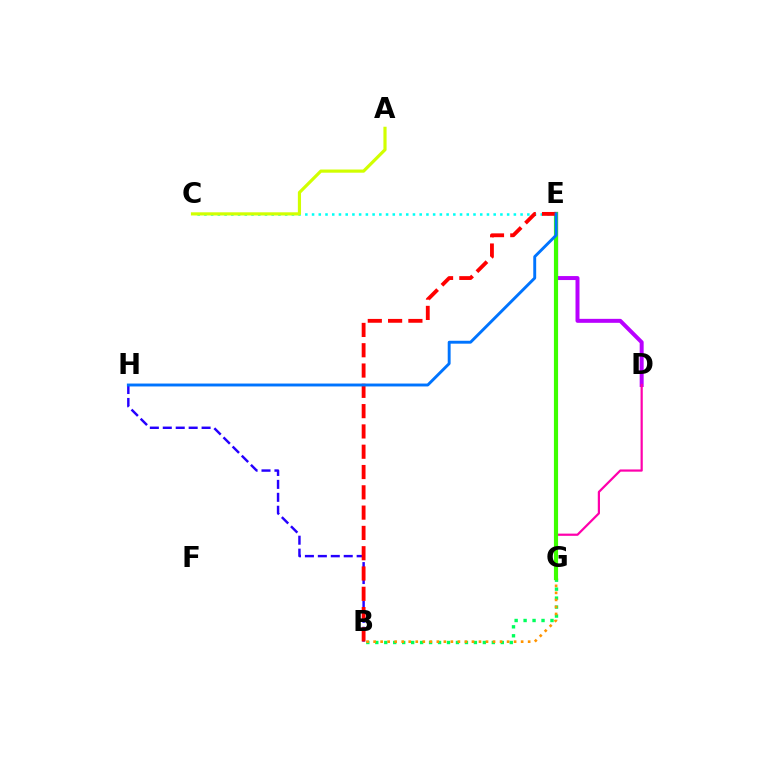{('D', 'E'): [{'color': '#b900ff', 'line_style': 'solid', 'thickness': 2.87}], ('B', 'G'): [{'color': '#00ff5c', 'line_style': 'dotted', 'thickness': 2.44}, {'color': '#ff9400', 'line_style': 'dotted', 'thickness': 1.91}], ('B', 'H'): [{'color': '#2500ff', 'line_style': 'dashed', 'thickness': 1.76}], ('C', 'E'): [{'color': '#00fff6', 'line_style': 'dotted', 'thickness': 1.83}], ('A', 'C'): [{'color': '#d1ff00', 'line_style': 'solid', 'thickness': 2.28}], ('D', 'G'): [{'color': '#ff00ac', 'line_style': 'solid', 'thickness': 1.59}], ('E', 'G'): [{'color': '#3dff00', 'line_style': 'solid', 'thickness': 2.98}], ('B', 'E'): [{'color': '#ff0000', 'line_style': 'dashed', 'thickness': 2.76}], ('E', 'H'): [{'color': '#0074ff', 'line_style': 'solid', 'thickness': 2.09}]}